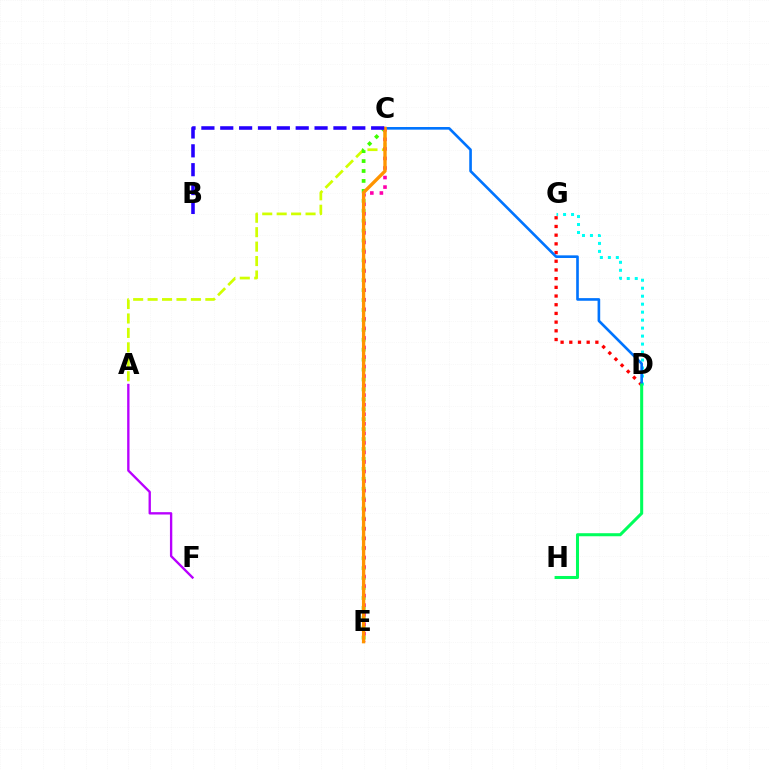{('D', 'G'): [{'color': '#00fff6', 'line_style': 'dotted', 'thickness': 2.17}, {'color': '#ff0000', 'line_style': 'dotted', 'thickness': 2.36}], ('C', 'D'): [{'color': '#0074ff', 'line_style': 'solid', 'thickness': 1.9}], ('A', 'C'): [{'color': '#d1ff00', 'line_style': 'dashed', 'thickness': 1.96}], ('C', 'E'): [{'color': '#3dff00', 'line_style': 'dotted', 'thickness': 2.7}, {'color': '#ff00ac', 'line_style': 'dotted', 'thickness': 2.59}, {'color': '#ff9400', 'line_style': 'solid', 'thickness': 2.41}], ('A', 'F'): [{'color': '#b900ff', 'line_style': 'solid', 'thickness': 1.69}], ('B', 'C'): [{'color': '#2500ff', 'line_style': 'dashed', 'thickness': 2.56}], ('D', 'H'): [{'color': '#00ff5c', 'line_style': 'solid', 'thickness': 2.19}]}